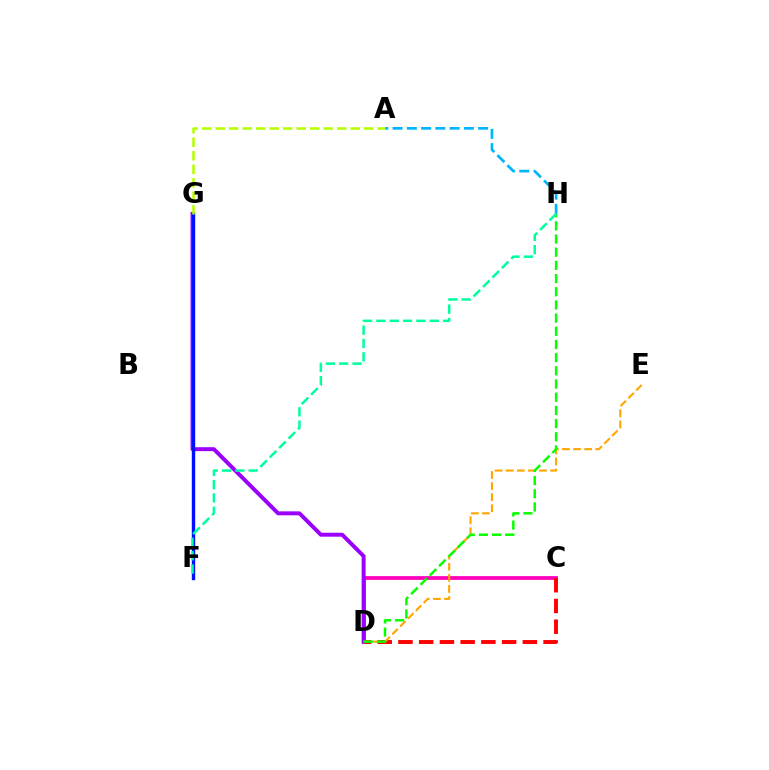{('C', 'D'): [{'color': '#ff00bd', 'line_style': 'solid', 'thickness': 2.71}, {'color': '#ff0000', 'line_style': 'dashed', 'thickness': 2.82}], ('D', 'G'): [{'color': '#9b00ff', 'line_style': 'solid', 'thickness': 2.84}], ('D', 'E'): [{'color': '#ffa500', 'line_style': 'dashed', 'thickness': 1.51}], ('D', 'H'): [{'color': '#08ff00', 'line_style': 'dashed', 'thickness': 1.79}], ('A', 'H'): [{'color': '#00b5ff', 'line_style': 'dashed', 'thickness': 1.94}], ('F', 'G'): [{'color': '#0010ff', 'line_style': 'solid', 'thickness': 2.43}], ('A', 'G'): [{'color': '#b3ff00', 'line_style': 'dashed', 'thickness': 1.83}], ('F', 'H'): [{'color': '#00ff9d', 'line_style': 'dashed', 'thickness': 1.81}]}